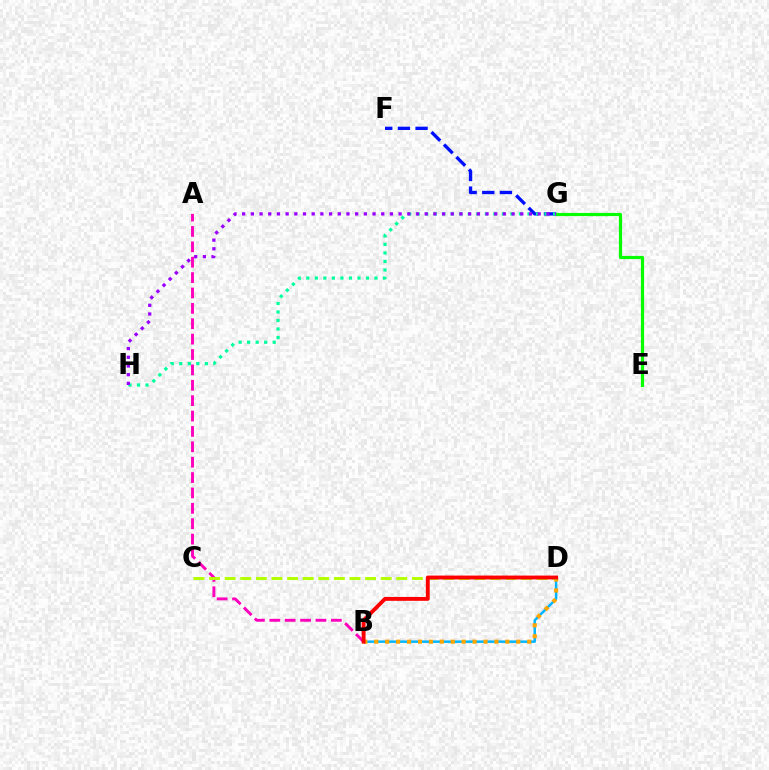{('F', 'G'): [{'color': '#0010ff', 'line_style': 'dashed', 'thickness': 2.4}], ('E', 'G'): [{'color': '#08ff00', 'line_style': 'solid', 'thickness': 2.29}], ('G', 'H'): [{'color': '#00ff9d', 'line_style': 'dotted', 'thickness': 2.32}, {'color': '#9b00ff', 'line_style': 'dotted', 'thickness': 2.36}], ('A', 'B'): [{'color': '#ff00bd', 'line_style': 'dashed', 'thickness': 2.09}], ('B', 'D'): [{'color': '#00b5ff', 'line_style': 'solid', 'thickness': 1.79}, {'color': '#ffa500', 'line_style': 'dotted', 'thickness': 2.97}, {'color': '#ff0000', 'line_style': 'solid', 'thickness': 2.79}], ('C', 'D'): [{'color': '#b3ff00', 'line_style': 'dashed', 'thickness': 2.12}]}